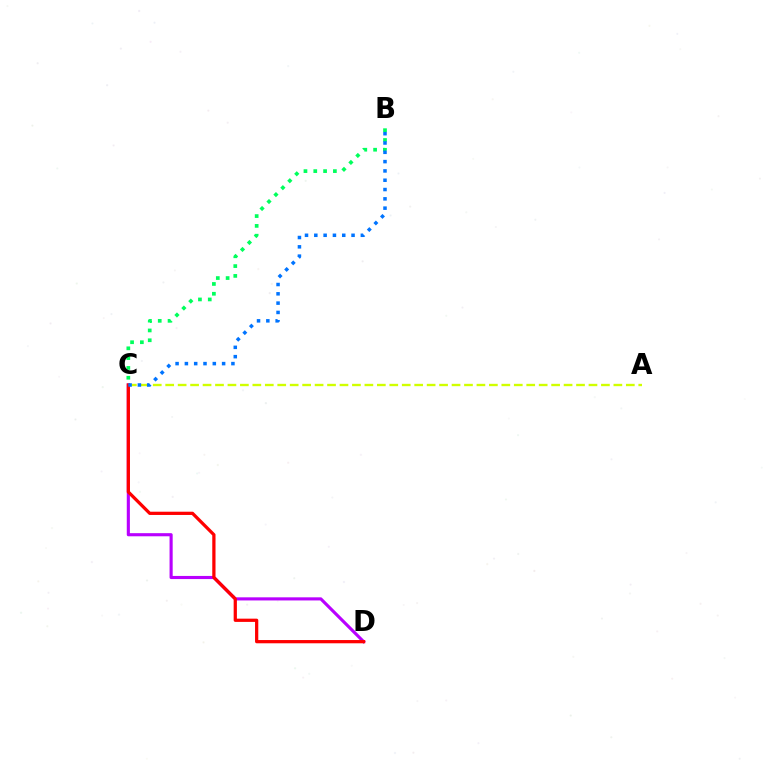{('C', 'D'): [{'color': '#b900ff', 'line_style': 'solid', 'thickness': 2.25}, {'color': '#ff0000', 'line_style': 'solid', 'thickness': 2.34}], ('B', 'C'): [{'color': '#00ff5c', 'line_style': 'dotted', 'thickness': 2.67}, {'color': '#0074ff', 'line_style': 'dotted', 'thickness': 2.53}], ('A', 'C'): [{'color': '#d1ff00', 'line_style': 'dashed', 'thickness': 1.69}]}